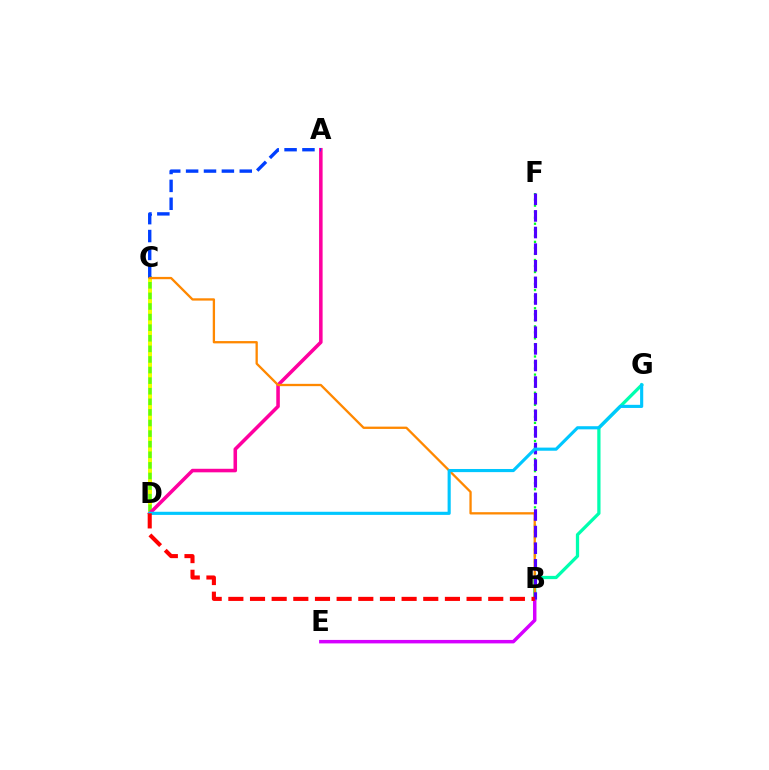{('C', 'D'): [{'color': '#66ff00', 'line_style': 'solid', 'thickness': 2.65}, {'color': '#eeff00', 'line_style': 'dotted', 'thickness': 2.88}], ('B', 'G'): [{'color': '#00ffaf', 'line_style': 'solid', 'thickness': 2.35}], ('B', 'F'): [{'color': '#00ff27', 'line_style': 'dotted', 'thickness': 1.64}, {'color': '#4f00ff', 'line_style': 'dashed', 'thickness': 2.26}], ('A', 'D'): [{'color': '#ff00a0', 'line_style': 'solid', 'thickness': 2.55}], ('A', 'C'): [{'color': '#003fff', 'line_style': 'dashed', 'thickness': 2.43}], ('B', 'C'): [{'color': '#ff8800', 'line_style': 'solid', 'thickness': 1.66}], ('B', 'E'): [{'color': '#d600ff', 'line_style': 'solid', 'thickness': 2.5}], ('D', 'G'): [{'color': '#00c7ff', 'line_style': 'solid', 'thickness': 2.25}], ('B', 'D'): [{'color': '#ff0000', 'line_style': 'dashed', 'thickness': 2.94}]}